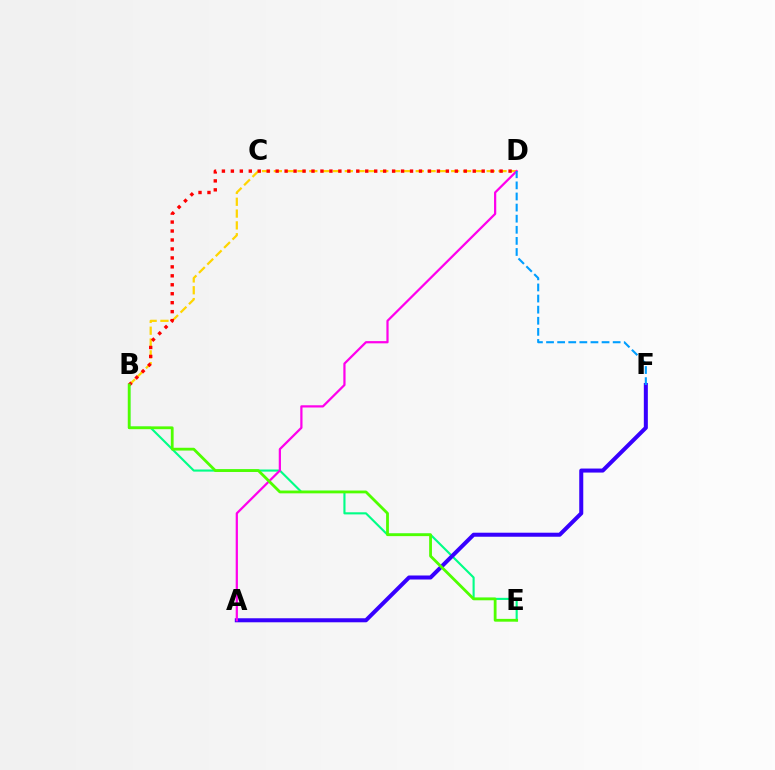{('B', 'D'): [{'color': '#ffd500', 'line_style': 'dashed', 'thickness': 1.61}, {'color': '#ff0000', 'line_style': 'dotted', 'thickness': 2.43}], ('B', 'E'): [{'color': '#00ff86', 'line_style': 'solid', 'thickness': 1.53}, {'color': '#4fff00', 'line_style': 'solid', 'thickness': 2.02}], ('A', 'F'): [{'color': '#3700ff', 'line_style': 'solid', 'thickness': 2.9}], ('A', 'D'): [{'color': '#ff00ed', 'line_style': 'solid', 'thickness': 1.61}], ('D', 'F'): [{'color': '#009eff', 'line_style': 'dashed', 'thickness': 1.51}]}